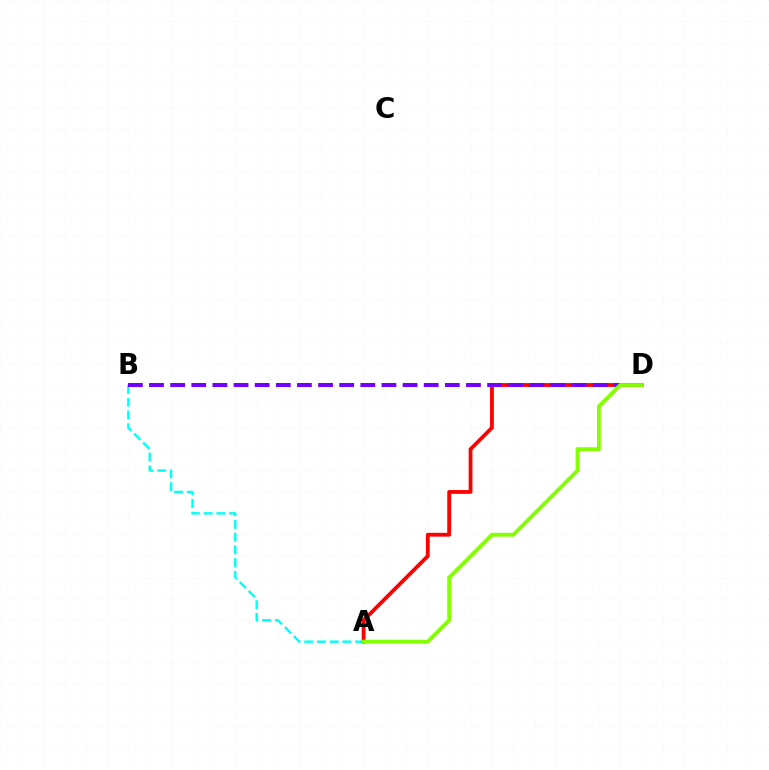{('A', 'B'): [{'color': '#00fff6', 'line_style': 'dashed', 'thickness': 1.73}], ('A', 'D'): [{'color': '#ff0000', 'line_style': 'solid', 'thickness': 2.74}, {'color': '#84ff00', 'line_style': 'solid', 'thickness': 2.77}], ('B', 'D'): [{'color': '#7200ff', 'line_style': 'dashed', 'thickness': 2.87}]}